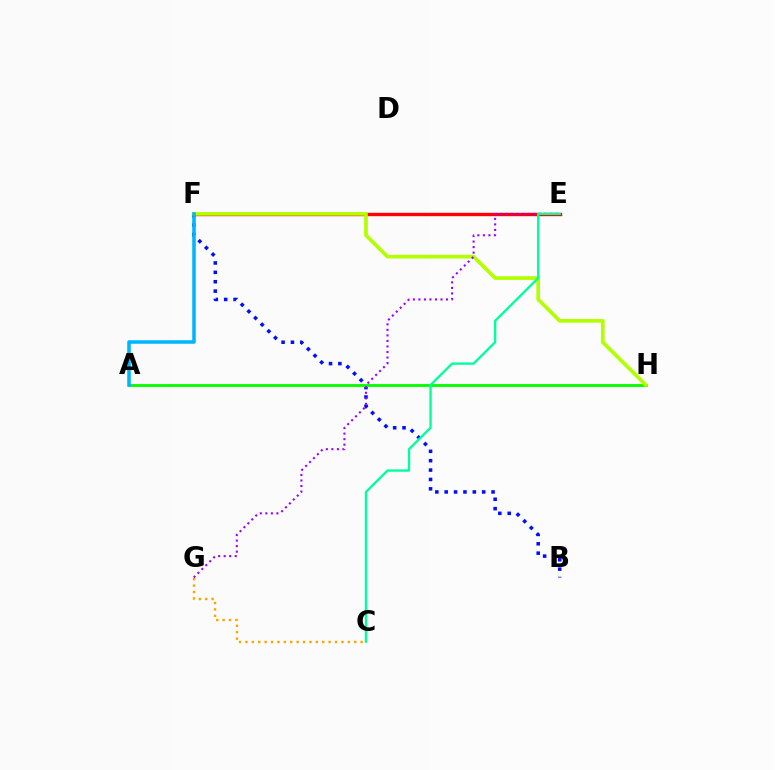{('E', 'F'): [{'color': '#ff00bd', 'line_style': 'solid', 'thickness': 1.85}, {'color': '#ff0000', 'line_style': 'solid', 'thickness': 2.43}], ('B', 'F'): [{'color': '#0010ff', 'line_style': 'dotted', 'thickness': 2.55}], ('C', 'G'): [{'color': '#ffa500', 'line_style': 'dotted', 'thickness': 1.74}], ('A', 'H'): [{'color': '#08ff00', 'line_style': 'solid', 'thickness': 2.08}], ('F', 'H'): [{'color': '#b3ff00', 'line_style': 'solid', 'thickness': 2.65}], ('A', 'F'): [{'color': '#00b5ff', 'line_style': 'solid', 'thickness': 2.54}], ('E', 'G'): [{'color': '#9b00ff', 'line_style': 'dotted', 'thickness': 1.5}], ('C', 'E'): [{'color': '#00ff9d', 'line_style': 'solid', 'thickness': 1.68}]}